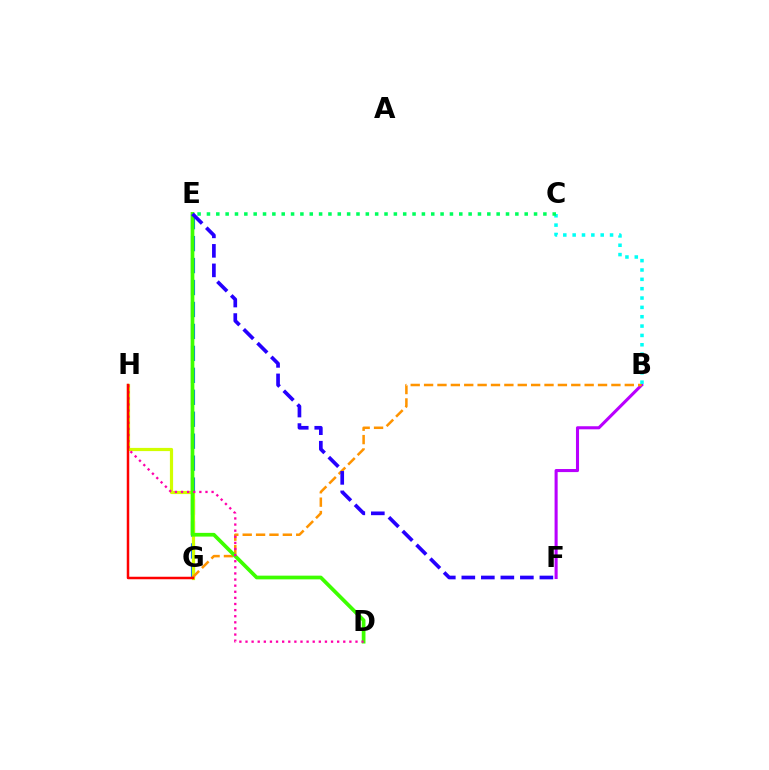{('E', 'G'): [{'color': '#0074ff', 'line_style': 'dashed', 'thickness': 2.98}], ('G', 'H'): [{'color': '#d1ff00', 'line_style': 'solid', 'thickness': 2.3}, {'color': '#ff0000', 'line_style': 'solid', 'thickness': 1.8}], ('B', 'F'): [{'color': '#b900ff', 'line_style': 'solid', 'thickness': 2.21}], ('B', 'G'): [{'color': '#ff9400', 'line_style': 'dashed', 'thickness': 1.82}], ('B', 'C'): [{'color': '#00fff6', 'line_style': 'dotted', 'thickness': 2.54}], ('D', 'E'): [{'color': '#3dff00', 'line_style': 'solid', 'thickness': 2.67}], ('D', 'H'): [{'color': '#ff00ac', 'line_style': 'dotted', 'thickness': 1.66}], ('E', 'F'): [{'color': '#2500ff', 'line_style': 'dashed', 'thickness': 2.65}], ('C', 'E'): [{'color': '#00ff5c', 'line_style': 'dotted', 'thickness': 2.54}]}